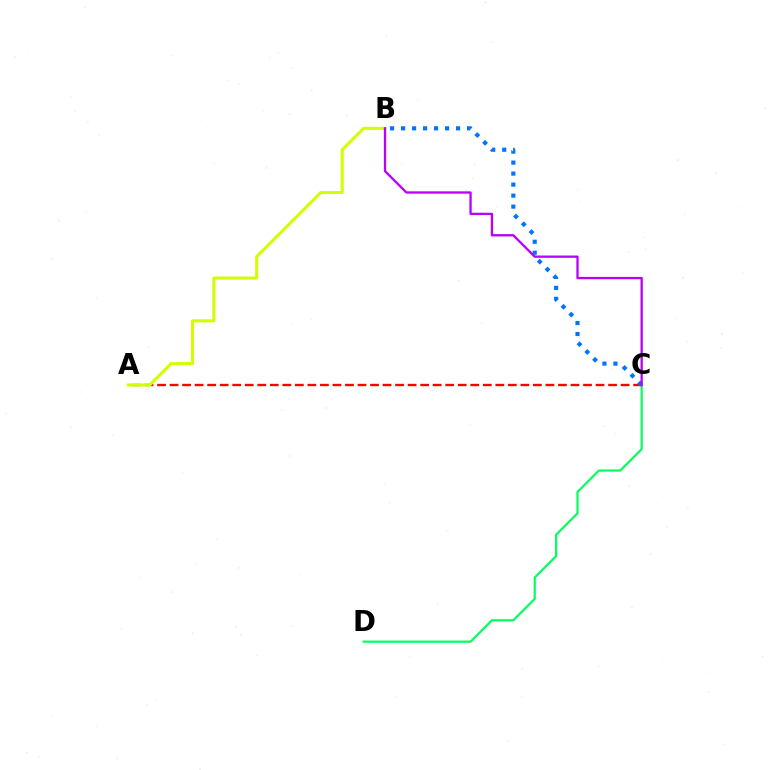{('C', 'D'): [{'color': '#00ff5c', 'line_style': 'solid', 'thickness': 1.57}], ('A', 'C'): [{'color': '#ff0000', 'line_style': 'dashed', 'thickness': 1.7}], ('A', 'B'): [{'color': '#d1ff00', 'line_style': 'solid', 'thickness': 2.2}], ('B', 'C'): [{'color': '#0074ff', 'line_style': 'dotted', 'thickness': 2.99}, {'color': '#b900ff', 'line_style': 'solid', 'thickness': 1.67}]}